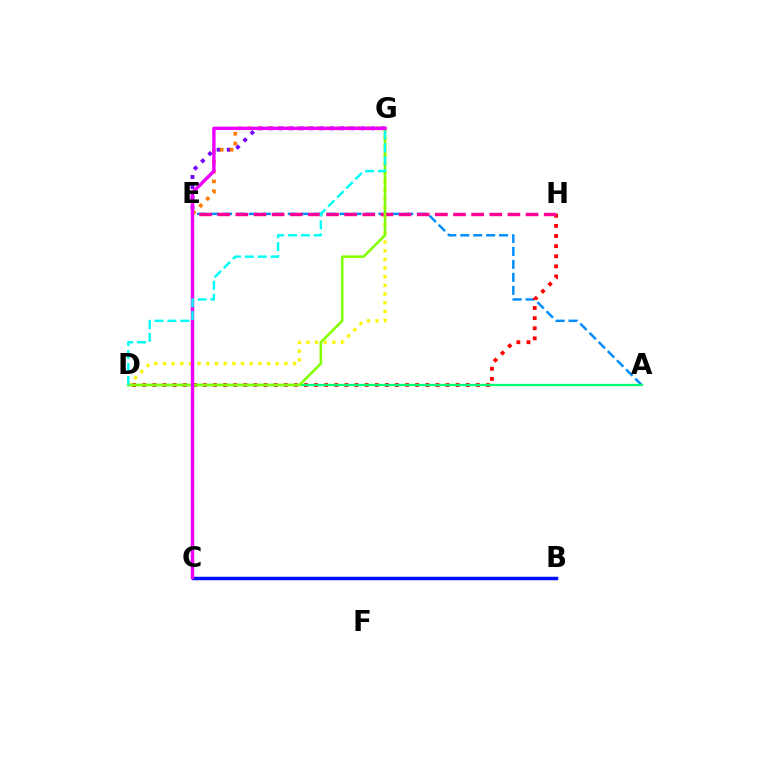{('B', 'C'): [{'color': '#0010ff', 'line_style': 'solid', 'thickness': 2.49}], ('E', 'G'): [{'color': '#7200ff', 'line_style': 'dotted', 'thickness': 2.77}, {'color': '#ff7c00', 'line_style': 'dotted', 'thickness': 2.68}], ('A', 'E'): [{'color': '#008cff', 'line_style': 'dashed', 'thickness': 1.76}], ('D', 'G'): [{'color': '#fcf500', 'line_style': 'dotted', 'thickness': 2.36}, {'color': '#84ff00', 'line_style': 'solid', 'thickness': 1.85}, {'color': '#00fff6', 'line_style': 'dashed', 'thickness': 1.75}], ('D', 'H'): [{'color': '#ff0000', 'line_style': 'dotted', 'thickness': 2.75}], ('E', 'H'): [{'color': '#ff0094', 'line_style': 'dashed', 'thickness': 2.46}], ('A', 'D'): [{'color': '#00ff74', 'line_style': 'solid', 'thickness': 1.64}], ('C', 'E'): [{'color': '#08ff00', 'line_style': 'dotted', 'thickness': 1.68}], ('C', 'G'): [{'color': '#ee00ff', 'line_style': 'solid', 'thickness': 2.45}]}